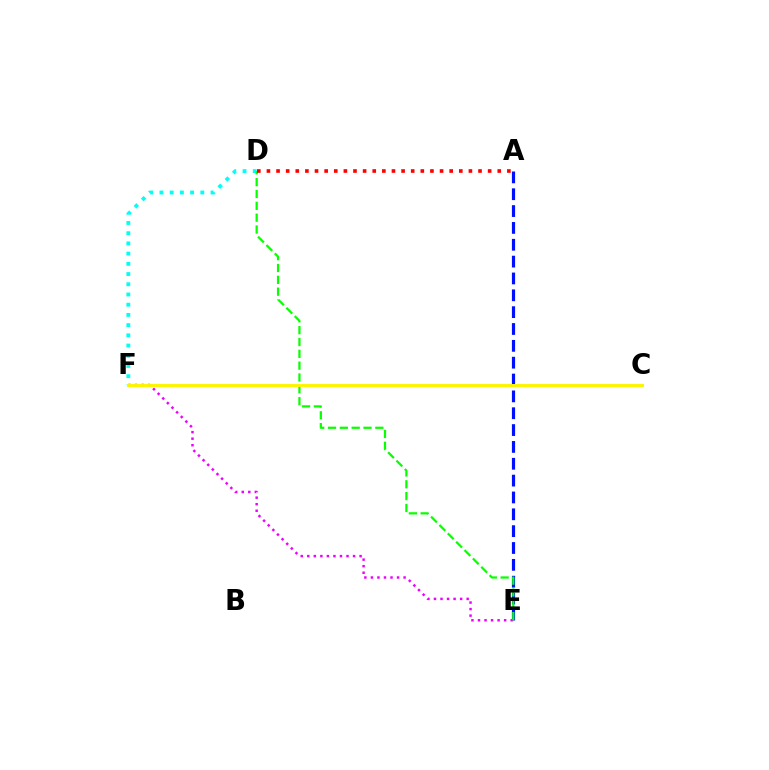{('A', 'E'): [{'color': '#0010ff', 'line_style': 'dashed', 'thickness': 2.29}], ('E', 'F'): [{'color': '#ee00ff', 'line_style': 'dotted', 'thickness': 1.78}], ('D', 'F'): [{'color': '#00fff6', 'line_style': 'dotted', 'thickness': 2.78}], ('D', 'E'): [{'color': '#08ff00', 'line_style': 'dashed', 'thickness': 1.61}], ('C', 'F'): [{'color': '#fcf500', 'line_style': 'solid', 'thickness': 2.13}], ('A', 'D'): [{'color': '#ff0000', 'line_style': 'dotted', 'thickness': 2.61}]}